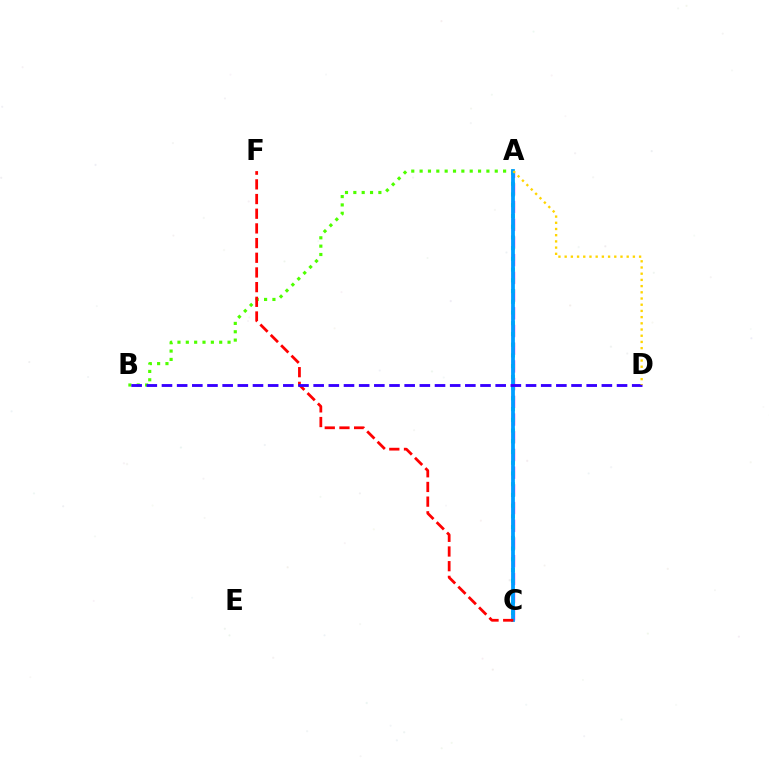{('A', 'B'): [{'color': '#4fff00', 'line_style': 'dotted', 'thickness': 2.27}], ('A', 'C'): [{'color': '#ff00ed', 'line_style': 'dashed', 'thickness': 2.41}, {'color': '#00ff86', 'line_style': 'dotted', 'thickness': 2.92}, {'color': '#009eff', 'line_style': 'solid', 'thickness': 2.73}], ('C', 'F'): [{'color': '#ff0000', 'line_style': 'dashed', 'thickness': 1.99}], ('B', 'D'): [{'color': '#3700ff', 'line_style': 'dashed', 'thickness': 2.06}], ('A', 'D'): [{'color': '#ffd500', 'line_style': 'dotted', 'thickness': 1.69}]}